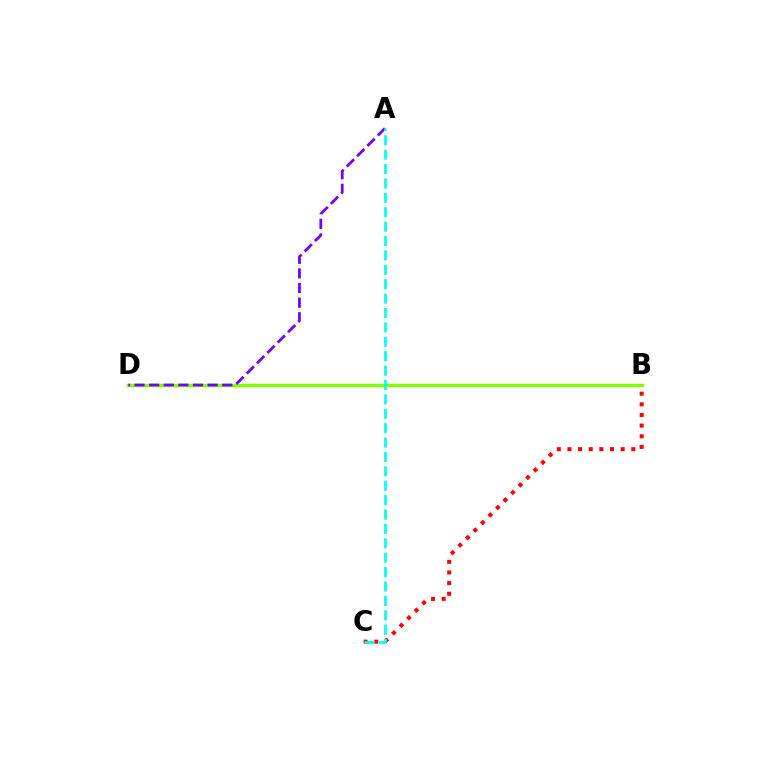{('B', 'D'): [{'color': '#84ff00', 'line_style': 'solid', 'thickness': 2.5}], ('B', 'C'): [{'color': '#ff0000', 'line_style': 'dotted', 'thickness': 2.89}], ('A', 'D'): [{'color': '#7200ff', 'line_style': 'dashed', 'thickness': 1.99}], ('A', 'C'): [{'color': '#00fff6', 'line_style': 'dashed', 'thickness': 1.96}]}